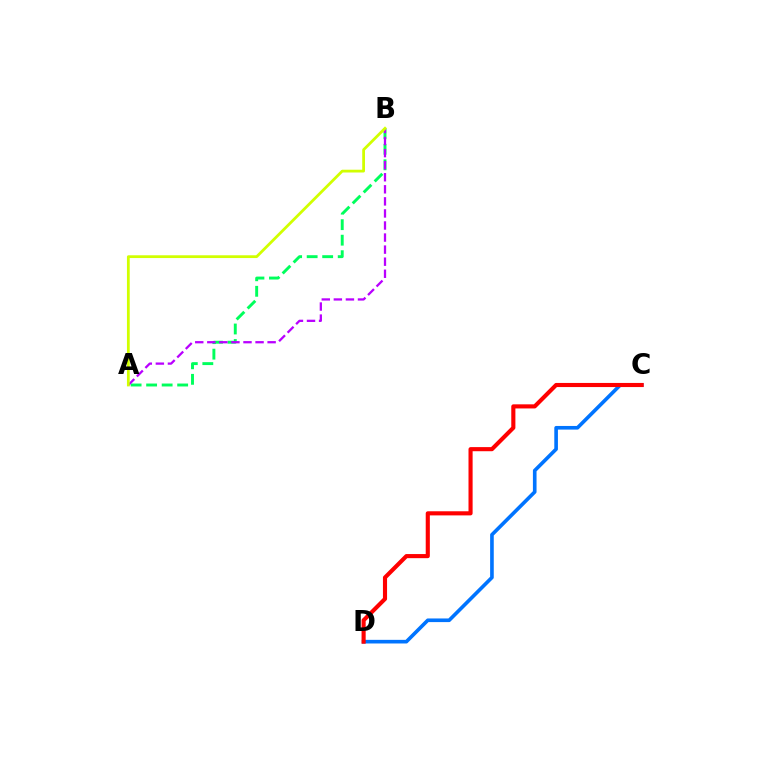{('C', 'D'): [{'color': '#0074ff', 'line_style': 'solid', 'thickness': 2.61}, {'color': '#ff0000', 'line_style': 'solid', 'thickness': 2.96}], ('A', 'B'): [{'color': '#00ff5c', 'line_style': 'dashed', 'thickness': 2.11}, {'color': '#b900ff', 'line_style': 'dashed', 'thickness': 1.64}, {'color': '#d1ff00', 'line_style': 'solid', 'thickness': 2.0}]}